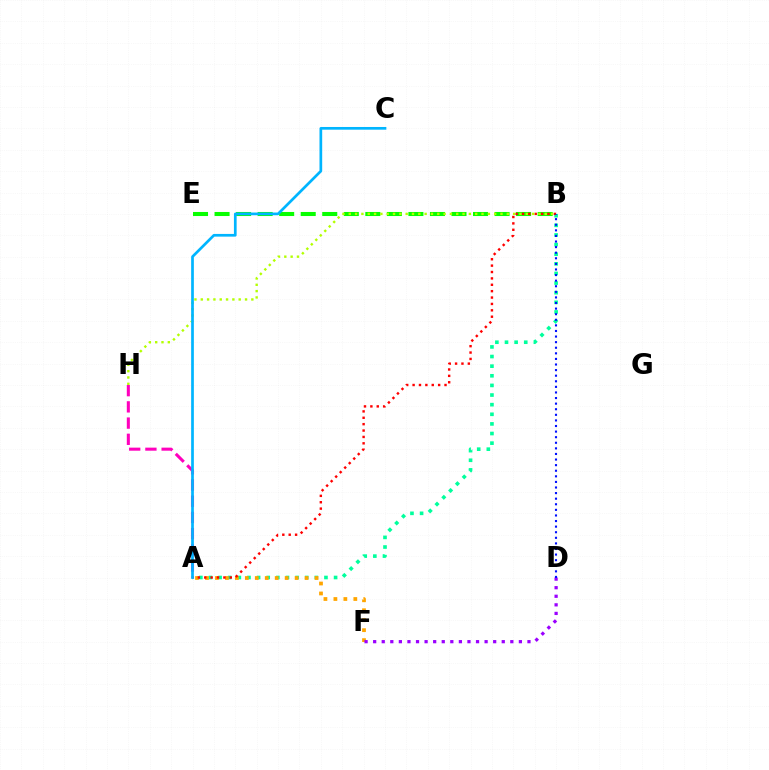{('A', 'B'): [{'color': '#00ff9d', 'line_style': 'dotted', 'thickness': 2.61}, {'color': '#ff0000', 'line_style': 'dotted', 'thickness': 1.73}], ('A', 'F'): [{'color': '#ffa500', 'line_style': 'dotted', 'thickness': 2.71}], ('A', 'H'): [{'color': '#ff00bd', 'line_style': 'dashed', 'thickness': 2.2}], ('B', 'E'): [{'color': '#08ff00', 'line_style': 'dashed', 'thickness': 2.93}], ('D', 'F'): [{'color': '#9b00ff', 'line_style': 'dotted', 'thickness': 2.33}], ('B', 'H'): [{'color': '#b3ff00', 'line_style': 'dotted', 'thickness': 1.72}], ('B', 'D'): [{'color': '#0010ff', 'line_style': 'dotted', 'thickness': 1.52}], ('A', 'C'): [{'color': '#00b5ff', 'line_style': 'solid', 'thickness': 1.95}]}